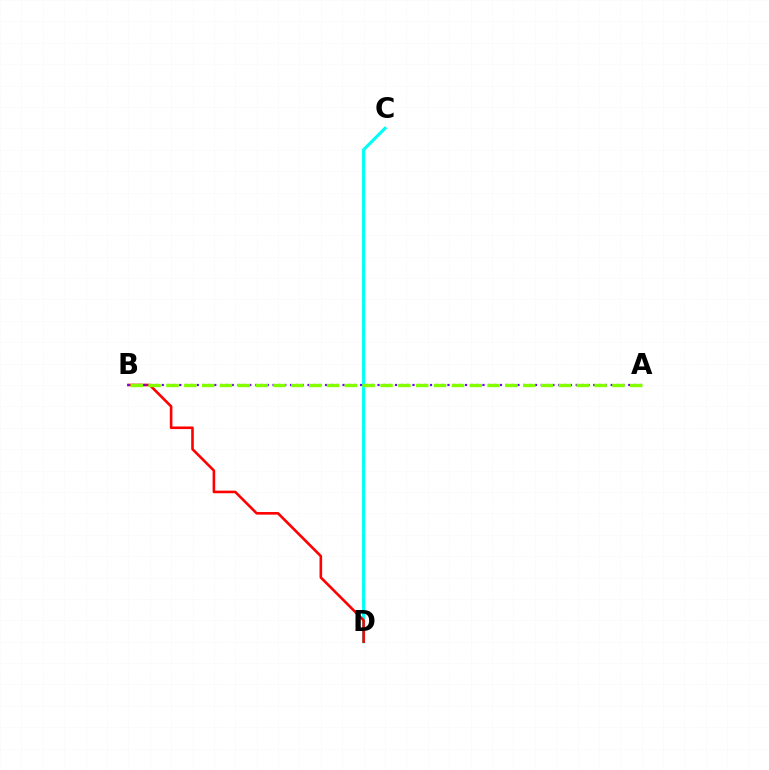{('C', 'D'): [{'color': '#00fff6', 'line_style': 'solid', 'thickness': 2.24}], ('B', 'D'): [{'color': '#ff0000', 'line_style': 'solid', 'thickness': 1.87}], ('A', 'B'): [{'color': '#7200ff', 'line_style': 'dotted', 'thickness': 1.58}, {'color': '#84ff00', 'line_style': 'dashed', 'thickness': 2.42}]}